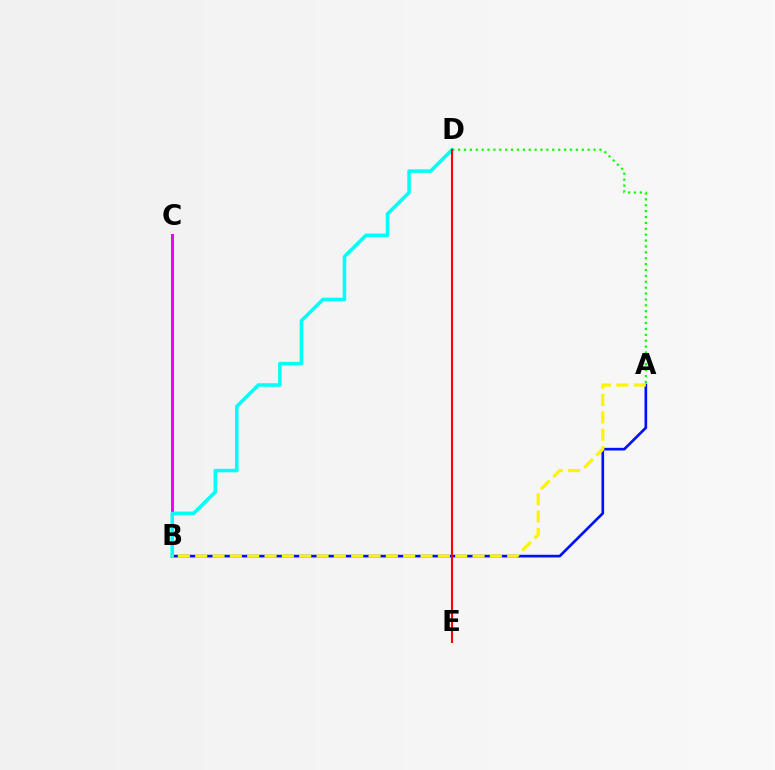{('A', 'B'): [{'color': '#0010ff', 'line_style': 'solid', 'thickness': 1.93}, {'color': '#fcf500', 'line_style': 'dashed', 'thickness': 2.35}], ('B', 'C'): [{'color': '#ee00ff', 'line_style': 'solid', 'thickness': 2.16}], ('B', 'D'): [{'color': '#00fff6', 'line_style': 'solid', 'thickness': 2.53}], ('A', 'D'): [{'color': '#08ff00', 'line_style': 'dotted', 'thickness': 1.6}], ('D', 'E'): [{'color': '#ff0000', 'line_style': 'solid', 'thickness': 1.51}]}